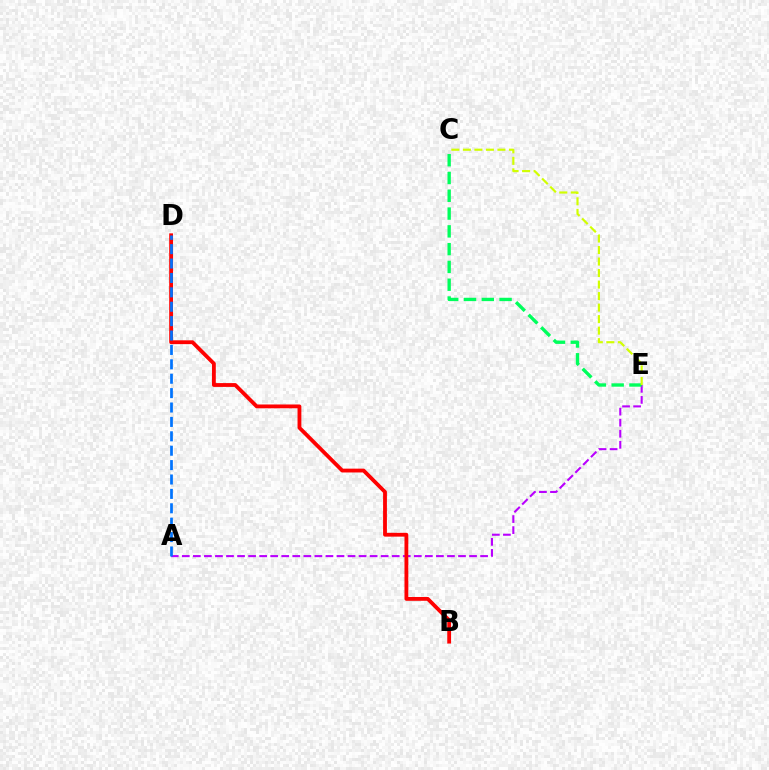{('A', 'E'): [{'color': '#b900ff', 'line_style': 'dashed', 'thickness': 1.5}], ('C', 'E'): [{'color': '#00ff5c', 'line_style': 'dashed', 'thickness': 2.42}, {'color': '#d1ff00', 'line_style': 'dashed', 'thickness': 1.56}], ('B', 'D'): [{'color': '#ff0000', 'line_style': 'solid', 'thickness': 2.75}], ('A', 'D'): [{'color': '#0074ff', 'line_style': 'dashed', 'thickness': 1.96}]}